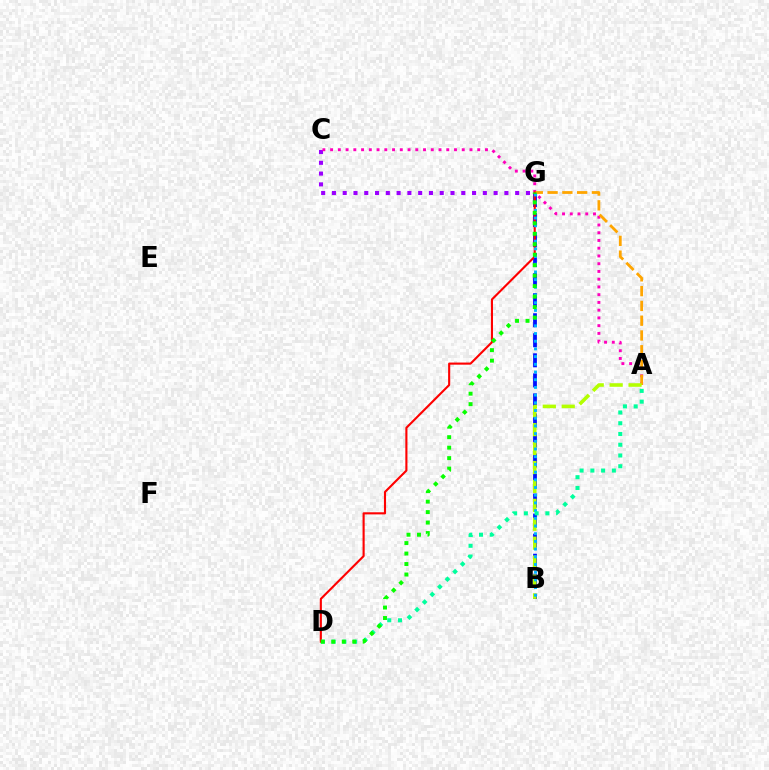{('B', 'G'): [{'color': '#0010ff', 'line_style': 'dashed', 'thickness': 2.72}, {'color': '#00b5ff', 'line_style': 'dotted', 'thickness': 2.09}], ('C', 'G'): [{'color': '#9b00ff', 'line_style': 'dotted', 'thickness': 2.93}], ('A', 'C'): [{'color': '#ff00bd', 'line_style': 'dotted', 'thickness': 2.1}], ('A', 'G'): [{'color': '#ffa500', 'line_style': 'dashed', 'thickness': 2.01}], ('D', 'G'): [{'color': '#ff0000', 'line_style': 'solid', 'thickness': 1.53}, {'color': '#08ff00', 'line_style': 'dotted', 'thickness': 2.85}], ('A', 'B'): [{'color': '#b3ff00', 'line_style': 'dashed', 'thickness': 2.57}], ('A', 'D'): [{'color': '#00ff9d', 'line_style': 'dotted', 'thickness': 2.92}]}